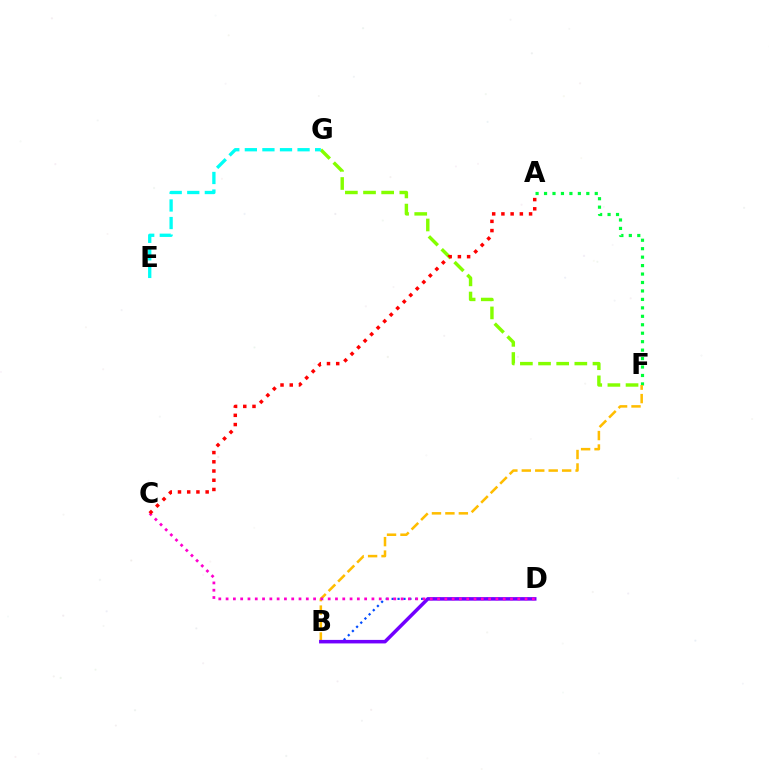{('B', 'D'): [{'color': '#004bff', 'line_style': 'dotted', 'thickness': 1.6}, {'color': '#7200ff', 'line_style': 'solid', 'thickness': 2.54}], ('A', 'F'): [{'color': '#00ff39', 'line_style': 'dotted', 'thickness': 2.3}], ('F', 'G'): [{'color': '#84ff00', 'line_style': 'dashed', 'thickness': 2.47}], ('B', 'F'): [{'color': '#ffbd00', 'line_style': 'dashed', 'thickness': 1.83}], ('E', 'G'): [{'color': '#00fff6', 'line_style': 'dashed', 'thickness': 2.39}], ('C', 'D'): [{'color': '#ff00cf', 'line_style': 'dotted', 'thickness': 1.98}], ('A', 'C'): [{'color': '#ff0000', 'line_style': 'dotted', 'thickness': 2.51}]}